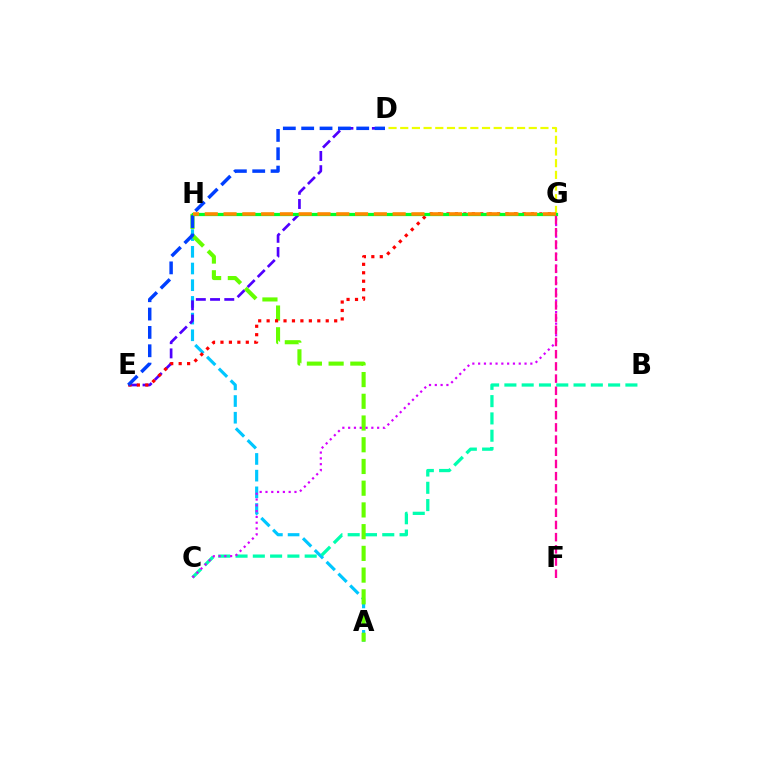{('A', 'H'): [{'color': '#00c7ff', 'line_style': 'dashed', 'thickness': 2.27}, {'color': '#66ff00', 'line_style': 'dashed', 'thickness': 2.95}], ('D', 'G'): [{'color': '#eeff00', 'line_style': 'dashed', 'thickness': 1.59}], ('B', 'C'): [{'color': '#00ffaf', 'line_style': 'dashed', 'thickness': 2.35}], ('D', 'E'): [{'color': '#4f00ff', 'line_style': 'dashed', 'thickness': 1.93}, {'color': '#003fff', 'line_style': 'dashed', 'thickness': 2.49}], ('C', 'G'): [{'color': '#d600ff', 'line_style': 'dotted', 'thickness': 1.58}], ('E', 'G'): [{'color': '#ff0000', 'line_style': 'dotted', 'thickness': 2.29}], ('G', 'H'): [{'color': '#00ff27', 'line_style': 'solid', 'thickness': 2.32}, {'color': '#ff8800', 'line_style': 'dashed', 'thickness': 2.55}], ('F', 'G'): [{'color': '#ff00a0', 'line_style': 'dashed', 'thickness': 1.66}]}